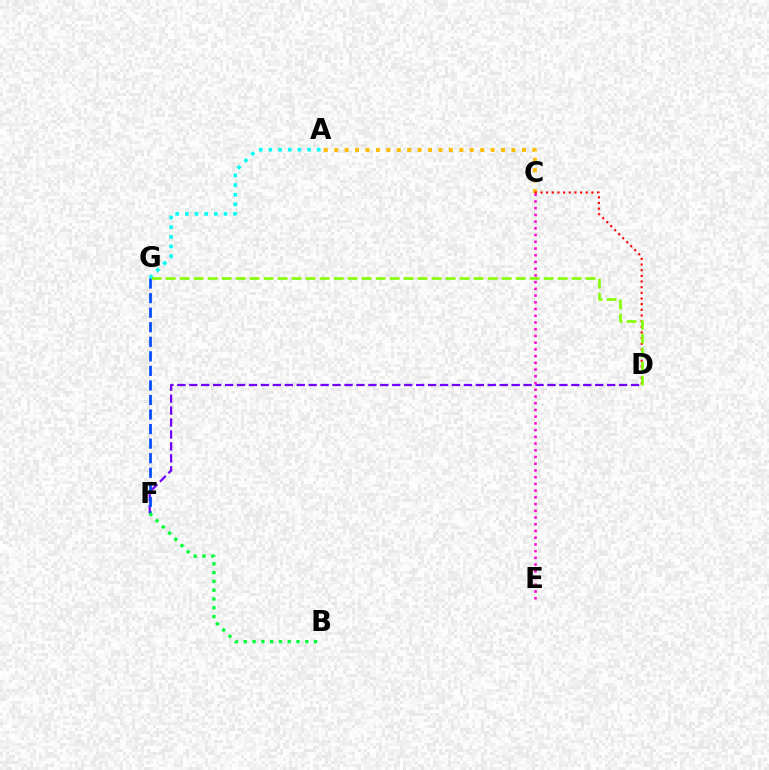{('A', 'G'): [{'color': '#00fff6', 'line_style': 'dotted', 'thickness': 2.62}], ('D', 'F'): [{'color': '#7200ff', 'line_style': 'dashed', 'thickness': 1.62}], ('C', 'E'): [{'color': '#ff00cf', 'line_style': 'dotted', 'thickness': 1.83}], ('A', 'C'): [{'color': '#ffbd00', 'line_style': 'dotted', 'thickness': 2.83}], ('C', 'D'): [{'color': '#ff0000', 'line_style': 'dotted', 'thickness': 1.54}], ('F', 'G'): [{'color': '#004bff', 'line_style': 'dashed', 'thickness': 1.98}], ('B', 'F'): [{'color': '#00ff39', 'line_style': 'dotted', 'thickness': 2.39}], ('D', 'G'): [{'color': '#84ff00', 'line_style': 'dashed', 'thickness': 1.9}]}